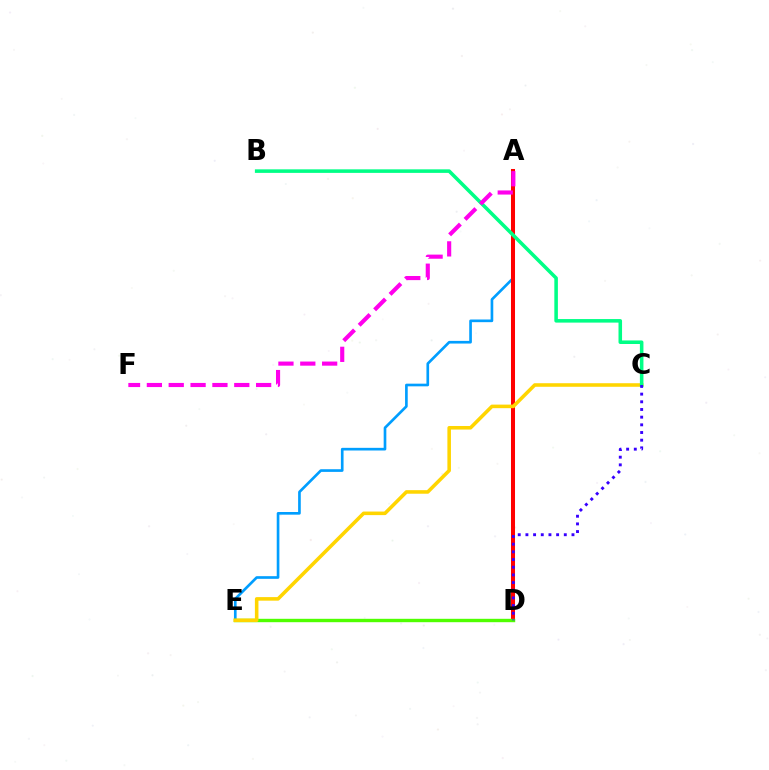{('A', 'E'): [{'color': '#009eff', 'line_style': 'solid', 'thickness': 1.92}], ('A', 'D'): [{'color': '#ff0000', 'line_style': 'solid', 'thickness': 2.9}], ('D', 'E'): [{'color': '#4fff00', 'line_style': 'solid', 'thickness': 2.44}], ('C', 'E'): [{'color': '#ffd500', 'line_style': 'solid', 'thickness': 2.56}], ('B', 'C'): [{'color': '#00ff86', 'line_style': 'solid', 'thickness': 2.56}], ('C', 'D'): [{'color': '#3700ff', 'line_style': 'dotted', 'thickness': 2.09}], ('A', 'F'): [{'color': '#ff00ed', 'line_style': 'dashed', 'thickness': 2.97}]}